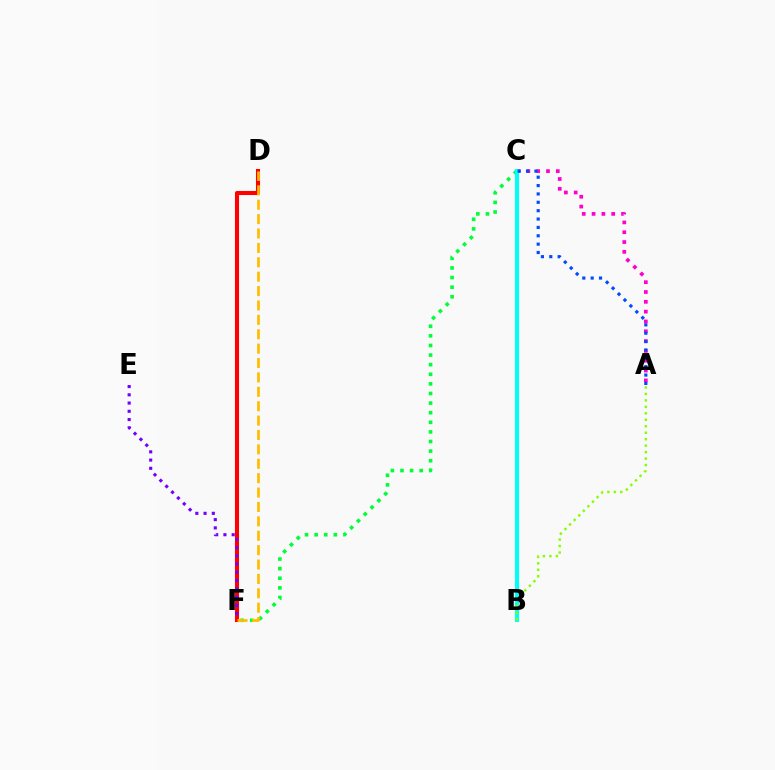{('A', 'C'): [{'color': '#ff00cf', 'line_style': 'dotted', 'thickness': 2.67}, {'color': '#004bff', 'line_style': 'dotted', 'thickness': 2.27}], ('D', 'F'): [{'color': '#ff0000', 'line_style': 'solid', 'thickness': 2.93}, {'color': '#ffbd00', 'line_style': 'dashed', 'thickness': 1.96}], ('C', 'F'): [{'color': '#00ff39', 'line_style': 'dotted', 'thickness': 2.61}], ('B', 'C'): [{'color': '#00fff6', 'line_style': 'solid', 'thickness': 2.95}], ('A', 'B'): [{'color': '#84ff00', 'line_style': 'dotted', 'thickness': 1.76}], ('E', 'F'): [{'color': '#7200ff', 'line_style': 'dotted', 'thickness': 2.24}]}